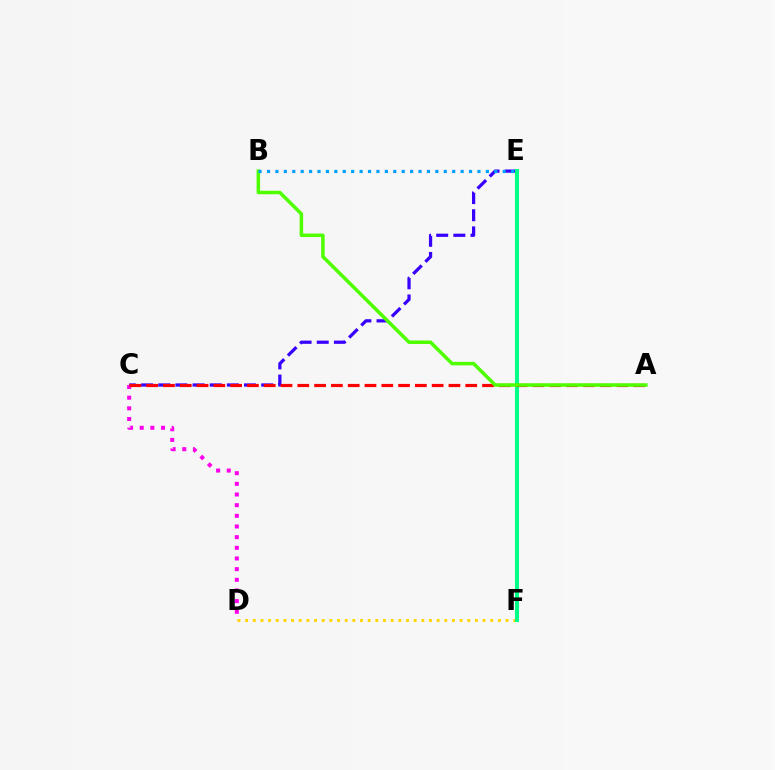{('C', 'E'): [{'color': '#3700ff', 'line_style': 'dashed', 'thickness': 2.33}], ('D', 'F'): [{'color': '#ffd500', 'line_style': 'dotted', 'thickness': 2.08}], ('C', 'D'): [{'color': '#ff00ed', 'line_style': 'dotted', 'thickness': 2.9}], ('E', 'F'): [{'color': '#00ff86', 'line_style': 'solid', 'thickness': 2.92}], ('A', 'C'): [{'color': '#ff0000', 'line_style': 'dashed', 'thickness': 2.28}], ('A', 'B'): [{'color': '#4fff00', 'line_style': 'solid', 'thickness': 2.53}], ('B', 'E'): [{'color': '#009eff', 'line_style': 'dotted', 'thickness': 2.29}]}